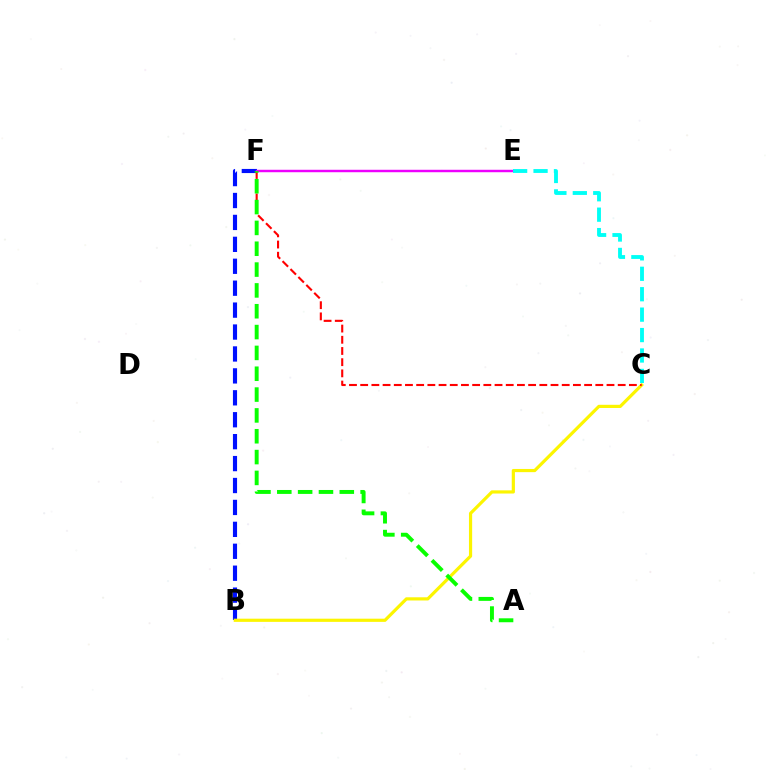{('B', 'F'): [{'color': '#0010ff', 'line_style': 'dashed', 'thickness': 2.98}], ('B', 'C'): [{'color': '#fcf500', 'line_style': 'solid', 'thickness': 2.29}], ('C', 'F'): [{'color': '#ff0000', 'line_style': 'dashed', 'thickness': 1.52}], ('E', 'F'): [{'color': '#ee00ff', 'line_style': 'solid', 'thickness': 1.77}], ('C', 'E'): [{'color': '#00fff6', 'line_style': 'dashed', 'thickness': 2.77}], ('A', 'F'): [{'color': '#08ff00', 'line_style': 'dashed', 'thickness': 2.83}]}